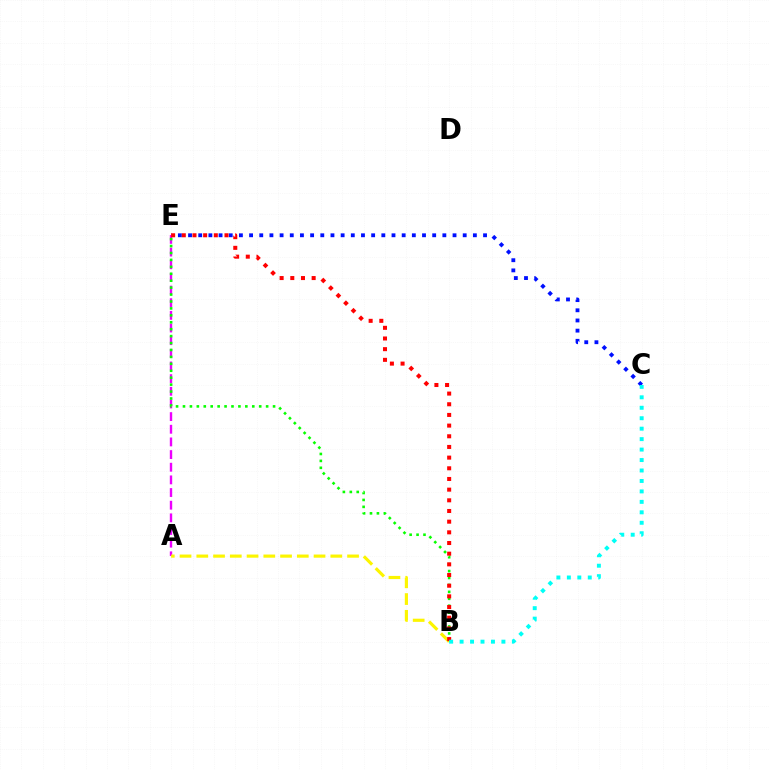{('C', 'E'): [{'color': '#0010ff', 'line_style': 'dotted', 'thickness': 2.76}], ('A', 'E'): [{'color': '#ee00ff', 'line_style': 'dashed', 'thickness': 1.72}], ('B', 'E'): [{'color': '#08ff00', 'line_style': 'dotted', 'thickness': 1.88}, {'color': '#ff0000', 'line_style': 'dotted', 'thickness': 2.9}], ('A', 'B'): [{'color': '#fcf500', 'line_style': 'dashed', 'thickness': 2.28}], ('B', 'C'): [{'color': '#00fff6', 'line_style': 'dotted', 'thickness': 2.84}]}